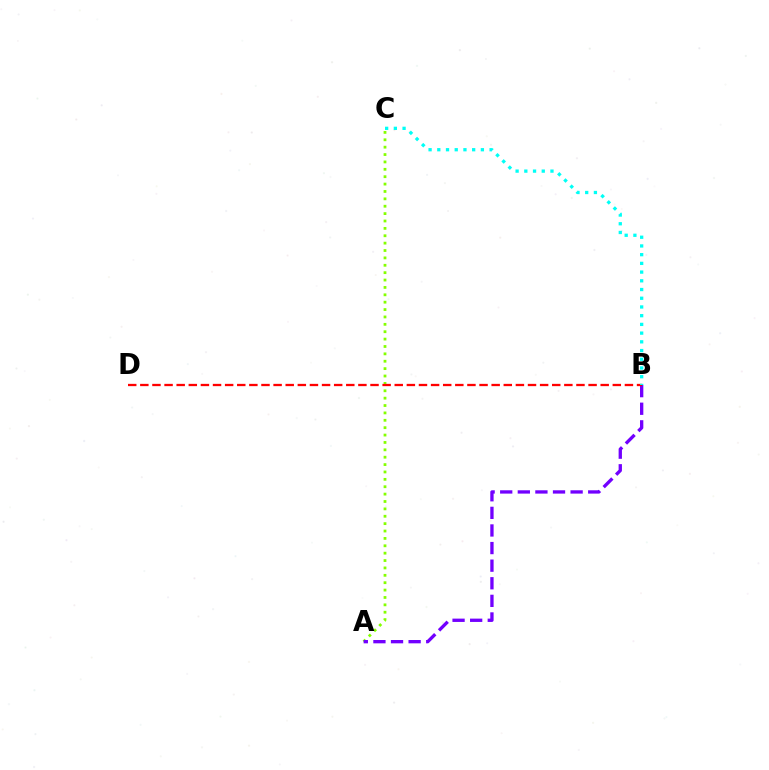{('A', 'C'): [{'color': '#84ff00', 'line_style': 'dotted', 'thickness': 2.01}], ('A', 'B'): [{'color': '#7200ff', 'line_style': 'dashed', 'thickness': 2.39}], ('B', 'D'): [{'color': '#ff0000', 'line_style': 'dashed', 'thickness': 1.65}], ('B', 'C'): [{'color': '#00fff6', 'line_style': 'dotted', 'thickness': 2.37}]}